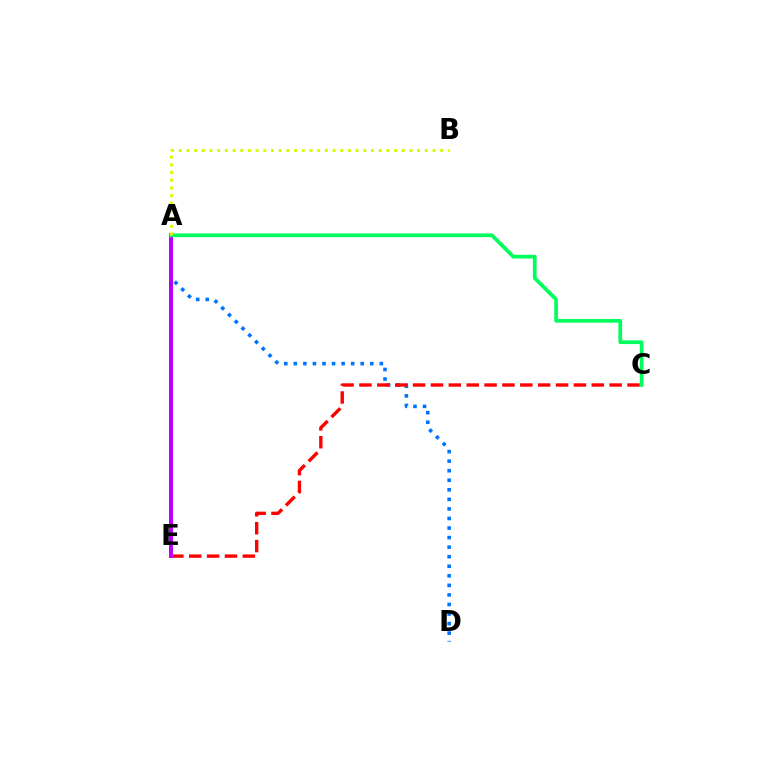{('A', 'D'): [{'color': '#0074ff', 'line_style': 'dotted', 'thickness': 2.6}], ('C', 'E'): [{'color': '#ff0000', 'line_style': 'dashed', 'thickness': 2.43}], ('A', 'E'): [{'color': '#b900ff', 'line_style': 'solid', 'thickness': 2.88}], ('A', 'C'): [{'color': '#00ff5c', 'line_style': 'solid', 'thickness': 2.67}], ('A', 'B'): [{'color': '#d1ff00', 'line_style': 'dotted', 'thickness': 2.09}]}